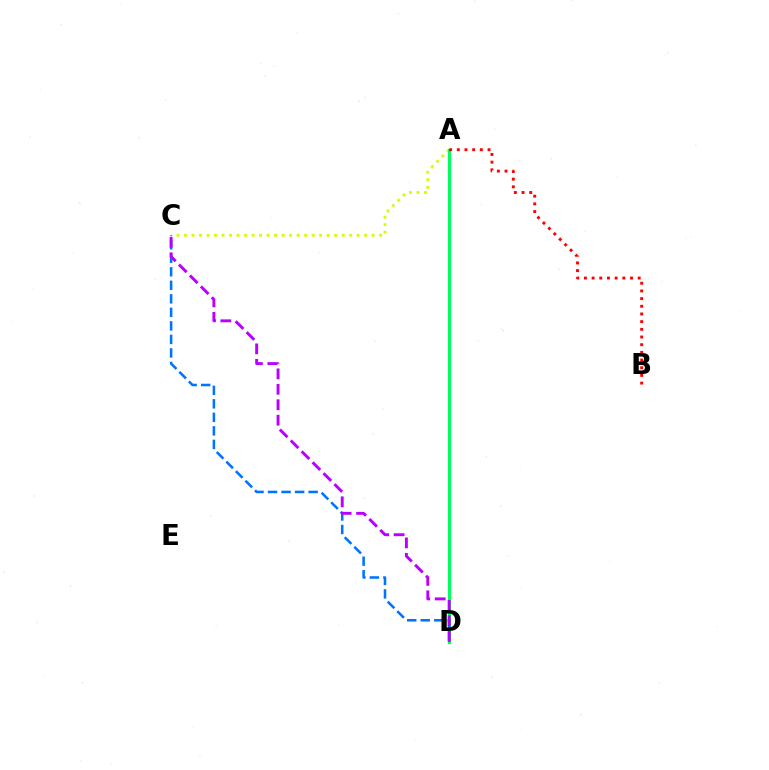{('A', 'C'): [{'color': '#d1ff00', 'line_style': 'dotted', 'thickness': 2.04}], ('A', 'D'): [{'color': '#00ff5c', 'line_style': 'solid', 'thickness': 2.23}], ('C', 'D'): [{'color': '#0074ff', 'line_style': 'dashed', 'thickness': 1.84}, {'color': '#b900ff', 'line_style': 'dashed', 'thickness': 2.1}], ('A', 'B'): [{'color': '#ff0000', 'line_style': 'dotted', 'thickness': 2.09}]}